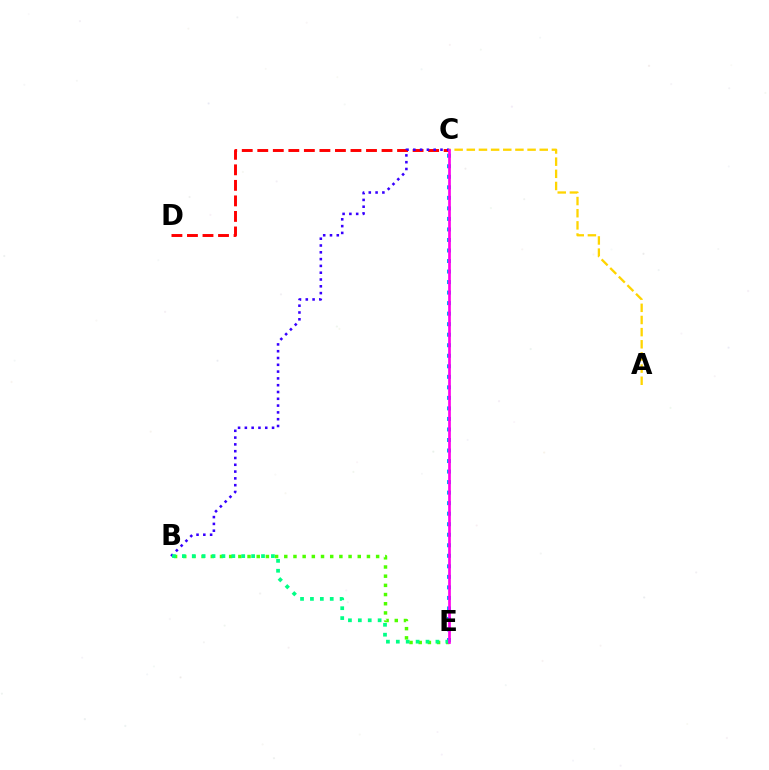{('A', 'C'): [{'color': '#ffd500', 'line_style': 'dashed', 'thickness': 1.65}], ('C', 'D'): [{'color': '#ff0000', 'line_style': 'dashed', 'thickness': 2.11}], ('B', 'E'): [{'color': '#4fff00', 'line_style': 'dotted', 'thickness': 2.5}, {'color': '#00ff86', 'line_style': 'dotted', 'thickness': 2.69}], ('C', 'E'): [{'color': '#009eff', 'line_style': 'dotted', 'thickness': 2.86}, {'color': '#ff00ed', 'line_style': 'solid', 'thickness': 1.93}], ('B', 'C'): [{'color': '#3700ff', 'line_style': 'dotted', 'thickness': 1.85}]}